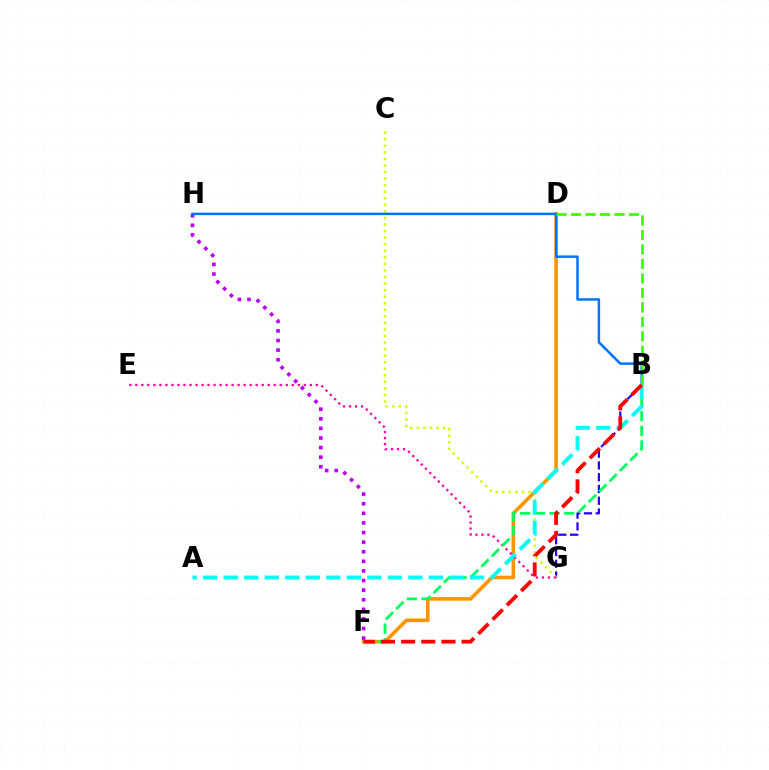{('B', 'G'): [{'color': '#2500ff', 'line_style': 'dashed', 'thickness': 1.6}], ('C', 'G'): [{'color': '#d1ff00', 'line_style': 'dotted', 'thickness': 1.78}], ('D', 'F'): [{'color': '#ff9400', 'line_style': 'solid', 'thickness': 2.58}], ('E', 'G'): [{'color': '#ff00ac', 'line_style': 'dotted', 'thickness': 1.63}], ('F', 'H'): [{'color': '#b900ff', 'line_style': 'dotted', 'thickness': 2.61}], ('B', 'H'): [{'color': '#0074ff', 'line_style': 'solid', 'thickness': 1.79}], ('B', 'F'): [{'color': '#00ff5c', 'line_style': 'dashed', 'thickness': 1.99}, {'color': '#ff0000', 'line_style': 'dashed', 'thickness': 2.74}], ('A', 'B'): [{'color': '#00fff6', 'line_style': 'dashed', 'thickness': 2.79}], ('B', 'D'): [{'color': '#3dff00', 'line_style': 'dashed', 'thickness': 1.97}]}